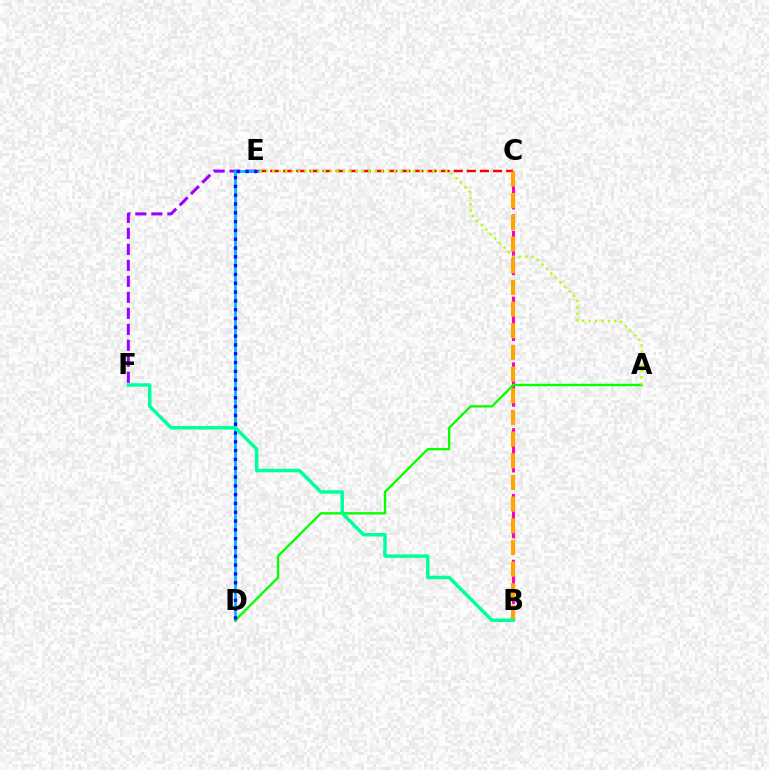{('B', 'C'): [{'color': '#ff00bd', 'line_style': 'dashed', 'thickness': 2.23}, {'color': '#ffa500', 'line_style': 'dashed', 'thickness': 2.94}], ('C', 'E'): [{'color': '#ff0000', 'line_style': 'dashed', 'thickness': 1.78}], ('E', 'F'): [{'color': '#9b00ff', 'line_style': 'dashed', 'thickness': 2.17}], ('D', 'E'): [{'color': '#00b5ff', 'line_style': 'solid', 'thickness': 1.99}, {'color': '#0010ff', 'line_style': 'dotted', 'thickness': 2.39}], ('A', 'D'): [{'color': '#08ff00', 'line_style': 'solid', 'thickness': 1.7}], ('A', 'E'): [{'color': '#b3ff00', 'line_style': 'dotted', 'thickness': 1.74}], ('B', 'F'): [{'color': '#00ff9d', 'line_style': 'solid', 'thickness': 2.5}]}